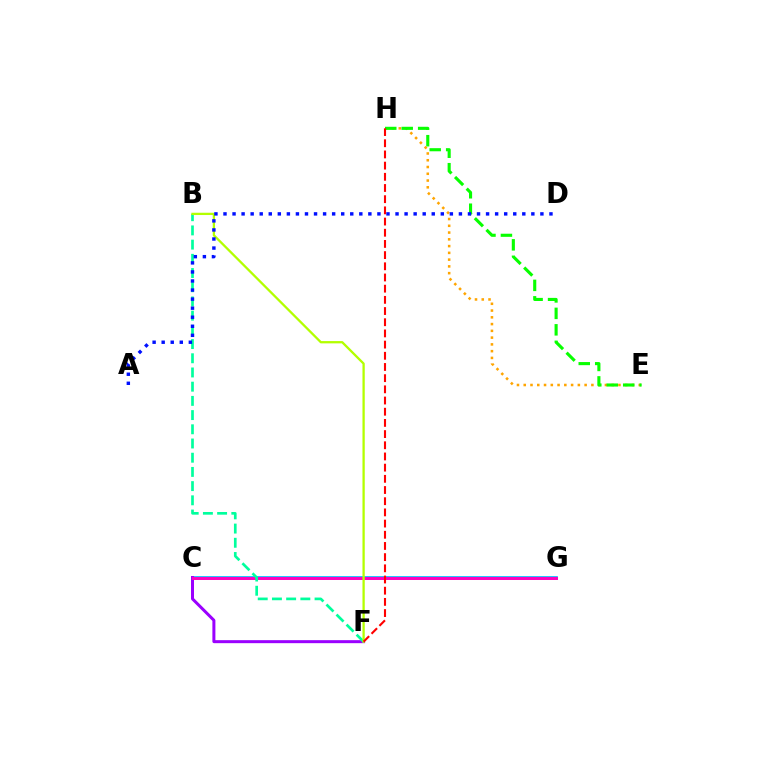{('E', 'H'): [{'color': '#ffa500', 'line_style': 'dotted', 'thickness': 1.84}, {'color': '#08ff00', 'line_style': 'dashed', 'thickness': 2.24}], ('C', 'G'): [{'color': '#00b5ff', 'line_style': 'solid', 'thickness': 2.65}, {'color': '#ff00bd', 'line_style': 'solid', 'thickness': 2.14}], ('C', 'F'): [{'color': '#9b00ff', 'line_style': 'solid', 'thickness': 2.16}], ('B', 'F'): [{'color': '#00ff9d', 'line_style': 'dashed', 'thickness': 1.93}, {'color': '#b3ff00', 'line_style': 'solid', 'thickness': 1.65}], ('A', 'D'): [{'color': '#0010ff', 'line_style': 'dotted', 'thickness': 2.46}], ('F', 'H'): [{'color': '#ff0000', 'line_style': 'dashed', 'thickness': 1.52}]}